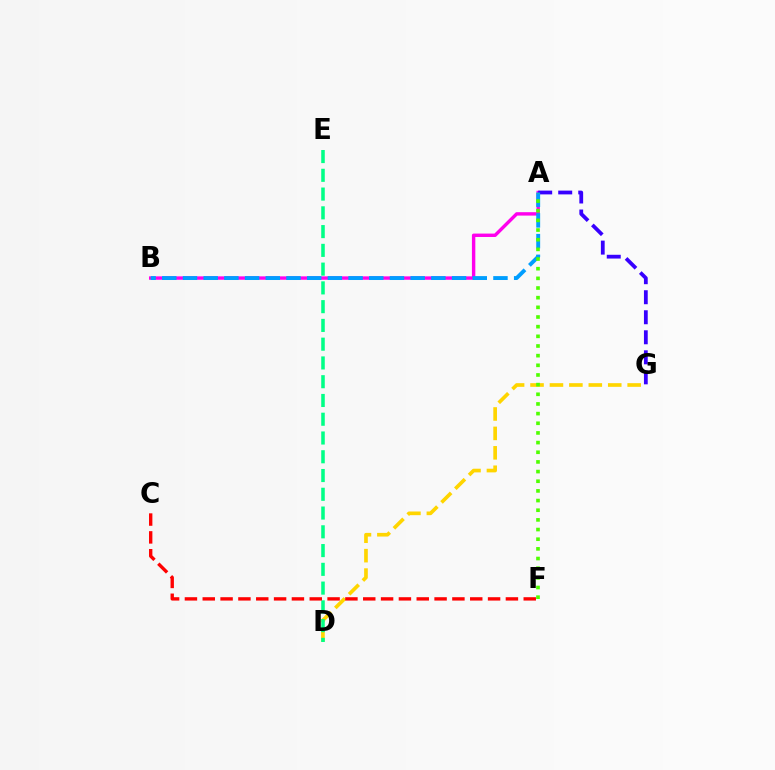{('D', 'G'): [{'color': '#ffd500', 'line_style': 'dashed', 'thickness': 2.64}], ('D', 'E'): [{'color': '#00ff86', 'line_style': 'dashed', 'thickness': 2.55}], ('A', 'B'): [{'color': '#ff00ed', 'line_style': 'solid', 'thickness': 2.45}, {'color': '#009eff', 'line_style': 'dashed', 'thickness': 2.81}], ('A', 'G'): [{'color': '#3700ff', 'line_style': 'dashed', 'thickness': 2.72}], ('C', 'F'): [{'color': '#ff0000', 'line_style': 'dashed', 'thickness': 2.42}], ('A', 'F'): [{'color': '#4fff00', 'line_style': 'dotted', 'thickness': 2.62}]}